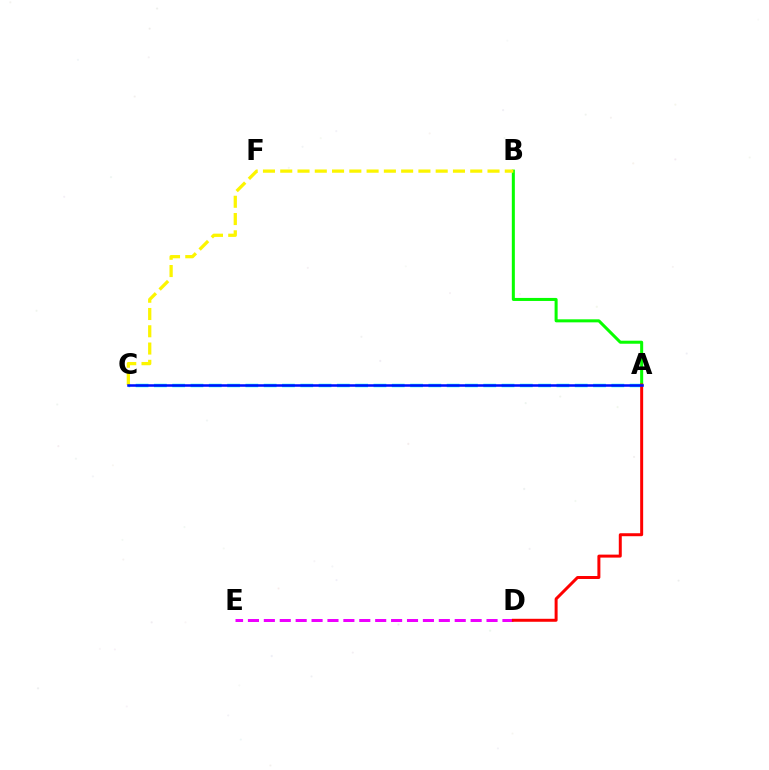{('A', 'C'): [{'color': '#00fff6', 'line_style': 'dashed', 'thickness': 2.49}, {'color': '#0010ff', 'line_style': 'solid', 'thickness': 1.83}], ('D', 'E'): [{'color': '#ee00ff', 'line_style': 'dashed', 'thickness': 2.16}], ('A', 'B'): [{'color': '#08ff00', 'line_style': 'solid', 'thickness': 2.18}], ('B', 'C'): [{'color': '#fcf500', 'line_style': 'dashed', 'thickness': 2.35}], ('A', 'D'): [{'color': '#ff0000', 'line_style': 'solid', 'thickness': 2.14}]}